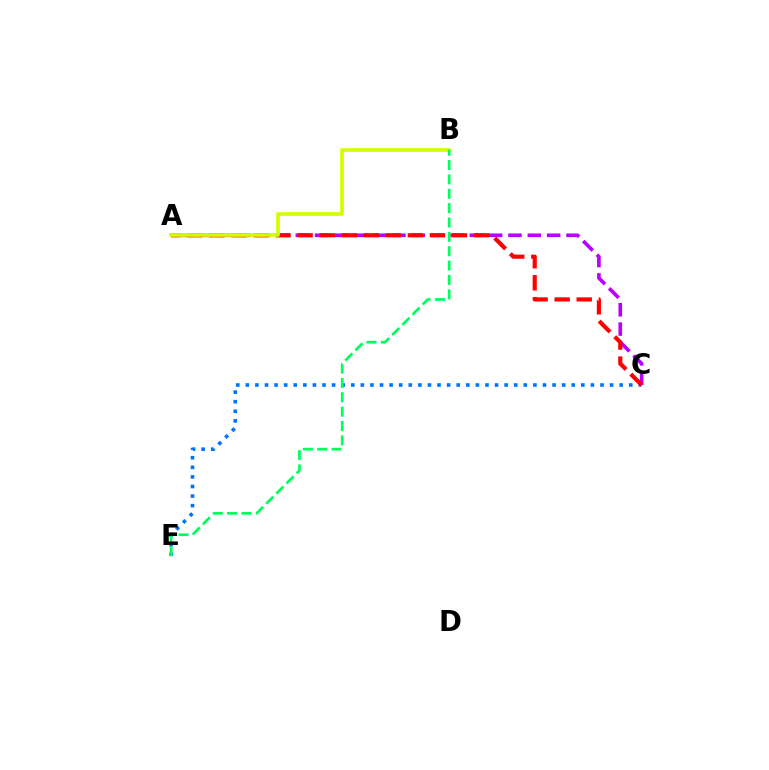{('C', 'E'): [{'color': '#0074ff', 'line_style': 'dotted', 'thickness': 2.6}], ('A', 'C'): [{'color': '#b900ff', 'line_style': 'dashed', 'thickness': 2.63}, {'color': '#ff0000', 'line_style': 'dashed', 'thickness': 3.0}], ('A', 'B'): [{'color': '#d1ff00', 'line_style': 'solid', 'thickness': 2.65}], ('B', 'E'): [{'color': '#00ff5c', 'line_style': 'dashed', 'thickness': 1.95}]}